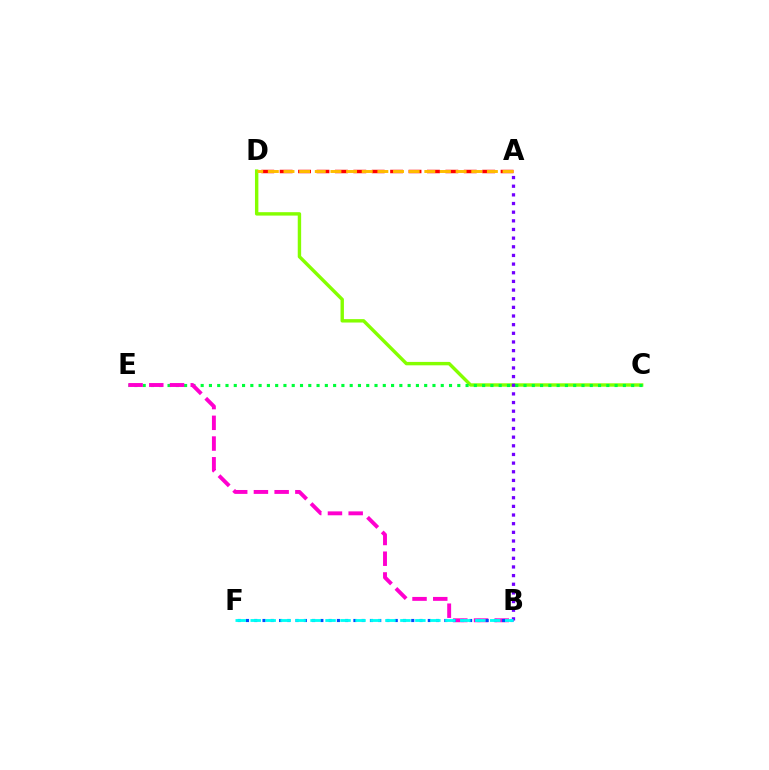{('C', 'D'): [{'color': '#84ff00', 'line_style': 'solid', 'thickness': 2.45}], ('C', 'E'): [{'color': '#00ff39', 'line_style': 'dotted', 'thickness': 2.25}], ('B', 'E'): [{'color': '#ff00cf', 'line_style': 'dashed', 'thickness': 2.82}], ('B', 'F'): [{'color': '#004bff', 'line_style': 'dotted', 'thickness': 2.25}, {'color': '#00fff6', 'line_style': 'dashed', 'thickness': 2.03}], ('A', 'B'): [{'color': '#7200ff', 'line_style': 'dotted', 'thickness': 2.35}], ('A', 'D'): [{'color': '#ff0000', 'line_style': 'dashed', 'thickness': 2.5}, {'color': '#ffbd00', 'line_style': 'dashed', 'thickness': 2.13}]}